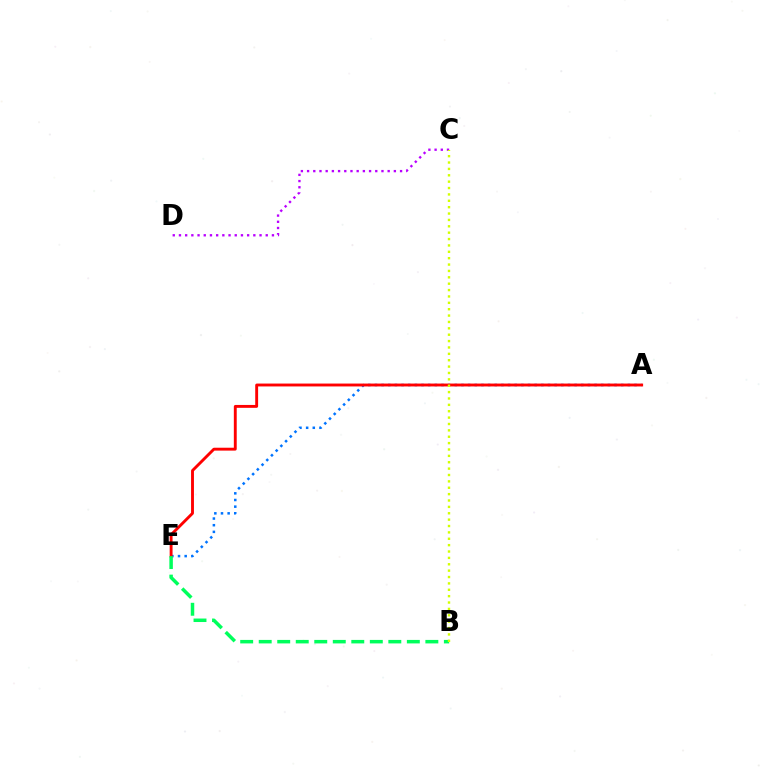{('A', 'E'): [{'color': '#0074ff', 'line_style': 'dotted', 'thickness': 1.81}, {'color': '#ff0000', 'line_style': 'solid', 'thickness': 2.08}], ('B', 'E'): [{'color': '#00ff5c', 'line_style': 'dashed', 'thickness': 2.52}], ('C', 'D'): [{'color': '#b900ff', 'line_style': 'dotted', 'thickness': 1.68}], ('B', 'C'): [{'color': '#d1ff00', 'line_style': 'dotted', 'thickness': 1.73}]}